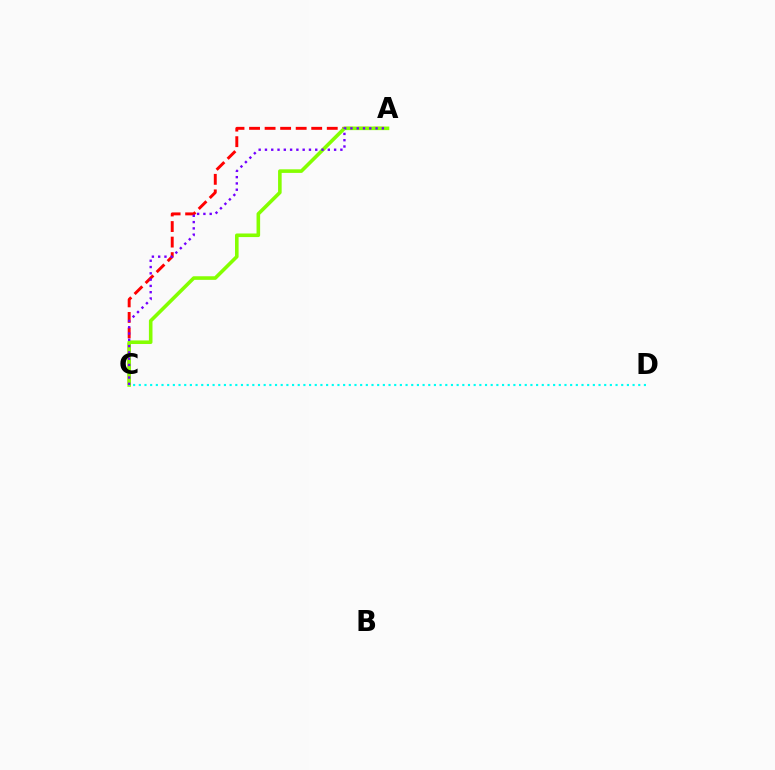{('A', 'C'): [{'color': '#ff0000', 'line_style': 'dashed', 'thickness': 2.11}, {'color': '#84ff00', 'line_style': 'solid', 'thickness': 2.58}, {'color': '#7200ff', 'line_style': 'dotted', 'thickness': 1.71}], ('C', 'D'): [{'color': '#00fff6', 'line_style': 'dotted', 'thickness': 1.54}]}